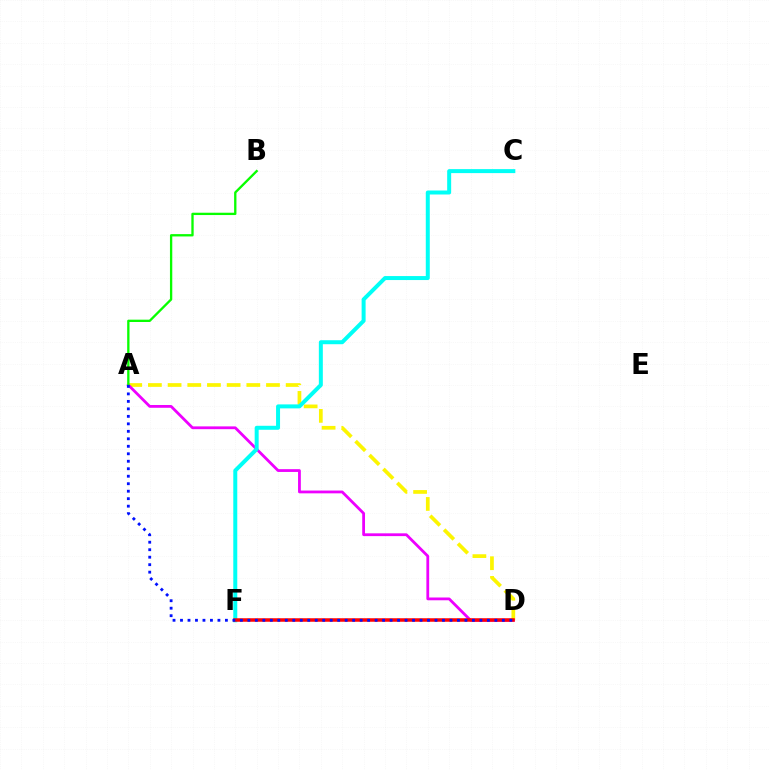{('A', 'D'): [{'color': '#fcf500', 'line_style': 'dashed', 'thickness': 2.67}, {'color': '#ee00ff', 'line_style': 'solid', 'thickness': 2.01}, {'color': '#0010ff', 'line_style': 'dotted', 'thickness': 2.03}], ('A', 'B'): [{'color': '#08ff00', 'line_style': 'solid', 'thickness': 1.67}], ('C', 'F'): [{'color': '#00fff6', 'line_style': 'solid', 'thickness': 2.87}], ('D', 'F'): [{'color': '#ff0000', 'line_style': 'solid', 'thickness': 2.52}]}